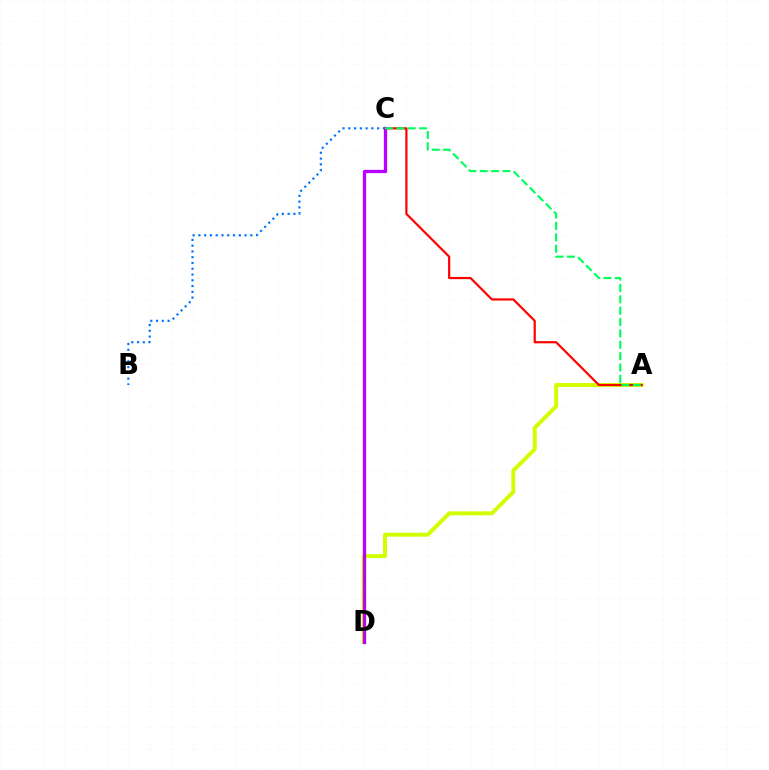{('A', 'D'): [{'color': '#d1ff00', 'line_style': 'solid', 'thickness': 2.84}], ('B', 'C'): [{'color': '#0074ff', 'line_style': 'dotted', 'thickness': 1.57}], ('A', 'C'): [{'color': '#ff0000', 'line_style': 'solid', 'thickness': 1.58}, {'color': '#00ff5c', 'line_style': 'dashed', 'thickness': 1.54}], ('C', 'D'): [{'color': '#b900ff', 'line_style': 'solid', 'thickness': 2.38}]}